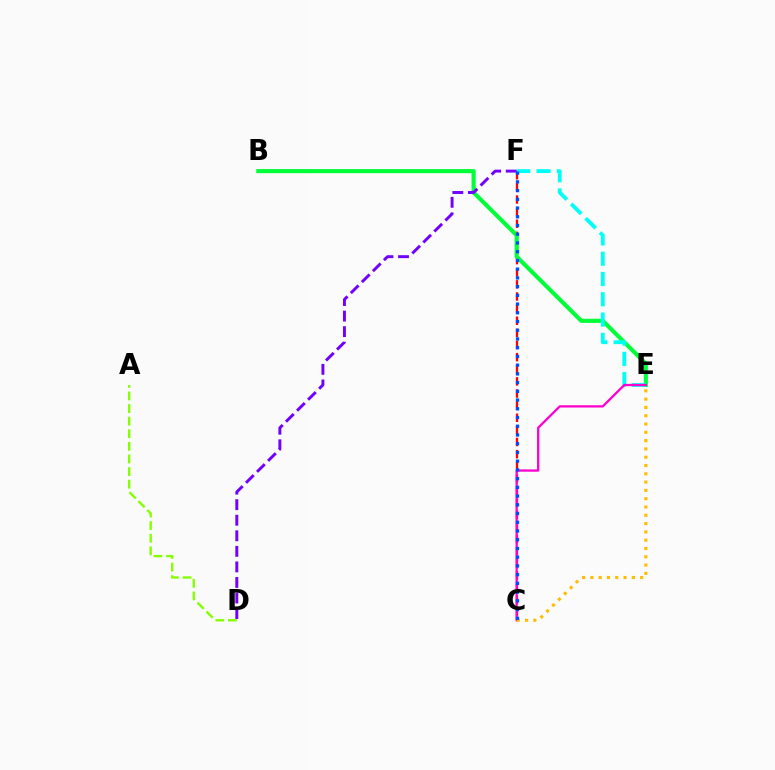{('A', 'D'): [{'color': '#84ff00', 'line_style': 'dashed', 'thickness': 1.71}], ('C', 'F'): [{'color': '#ff0000', 'line_style': 'dashed', 'thickness': 1.65}, {'color': '#004bff', 'line_style': 'dotted', 'thickness': 2.37}], ('B', 'E'): [{'color': '#00ff39', 'line_style': 'solid', 'thickness': 2.97}], ('E', 'F'): [{'color': '#00fff6', 'line_style': 'dashed', 'thickness': 2.76}], ('C', 'E'): [{'color': '#ff00cf', 'line_style': 'solid', 'thickness': 1.65}, {'color': '#ffbd00', 'line_style': 'dotted', 'thickness': 2.25}], ('D', 'F'): [{'color': '#7200ff', 'line_style': 'dashed', 'thickness': 2.11}]}